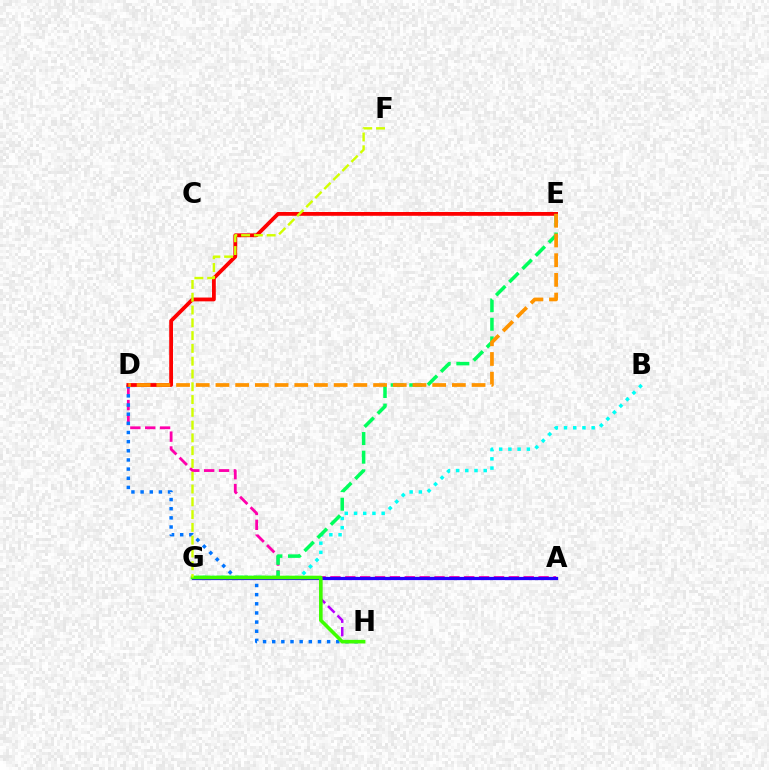{('A', 'D'): [{'color': '#ff00ac', 'line_style': 'dashed', 'thickness': 2.02}], ('D', 'H'): [{'color': '#0074ff', 'line_style': 'dotted', 'thickness': 2.49}], ('B', 'G'): [{'color': '#00fff6', 'line_style': 'dotted', 'thickness': 2.5}], ('G', 'H'): [{'color': '#b900ff', 'line_style': 'dashed', 'thickness': 1.82}, {'color': '#3dff00', 'line_style': 'solid', 'thickness': 2.59}], ('D', 'E'): [{'color': '#ff0000', 'line_style': 'solid', 'thickness': 2.73}, {'color': '#ff9400', 'line_style': 'dashed', 'thickness': 2.68}], ('E', 'G'): [{'color': '#00ff5c', 'line_style': 'dashed', 'thickness': 2.53}], ('A', 'G'): [{'color': '#2500ff', 'line_style': 'solid', 'thickness': 2.32}], ('F', 'G'): [{'color': '#d1ff00', 'line_style': 'dashed', 'thickness': 1.74}]}